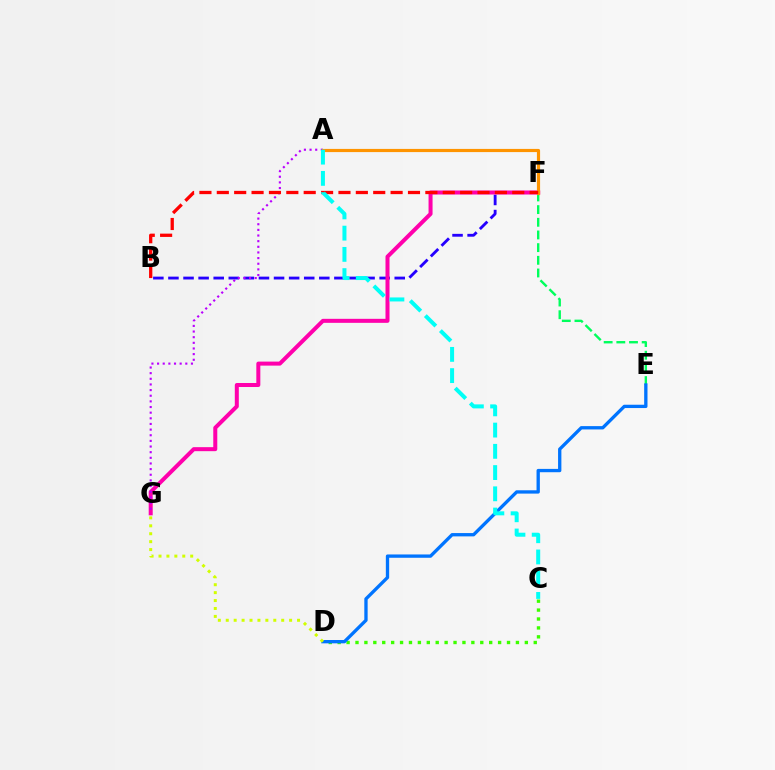{('B', 'F'): [{'color': '#2500ff', 'line_style': 'dashed', 'thickness': 2.05}, {'color': '#ff0000', 'line_style': 'dashed', 'thickness': 2.36}], ('F', 'G'): [{'color': '#ff00ac', 'line_style': 'solid', 'thickness': 2.89}], ('E', 'F'): [{'color': '#00ff5c', 'line_style': 'dashed', 'thickness': 1.72}], ('A', 'G'): [{'color': '#b900ff', 'line_style': 'dotted', 'thickness': 1.53}], ('C', 'D'): [{'color': '#3dff00', 'line_style': 'dotted', 'thickness': 2.42}], ('A', 'F'): [{'color': '#ff9400', 'line_style': 'solid', 'thickness': 2.28}], ('D', 'E'): [{'color': '#0074ff', 'line_style': 'solid', 'thickness': 2.39}], ('A', 'C'): [{'color': '#00fff6', 'line_style': 'dashed', 'thickness': 2.89}], ('D', 'G'): [{'color': '#d1ff00', 'line_style': 'dotted', 'thickness': 2.15}]}